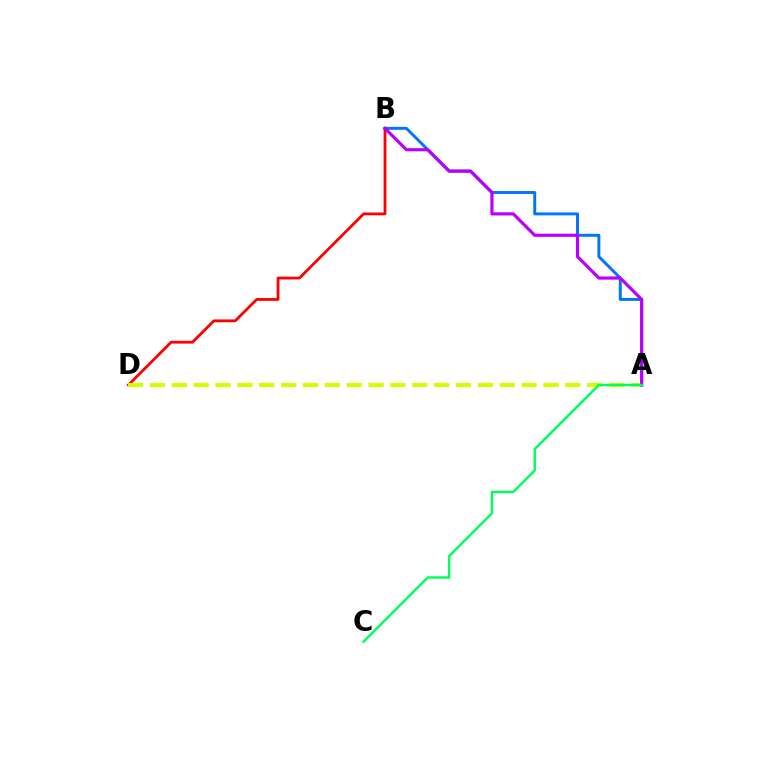{('A', 'B'): [{'color': '#0074ff', 'line_style': 'solid', 'thickness': 2.11}, {'color': '#b900ff', 'line_style': 'solid', 'thickness': 2.28}], ('B', 'D'): [{'color': '#ff0000', 'line_style': 'solid', 'thickness': 2.01}], ('A', 'D'): [{'color': '#d1ff00', 'line_style': 'dashed', 'thickness': 2.97}], ('A', 'C'): [{'color': '#00ff5c', 'line_style': 'solid', 'thickness': 1.77}]}